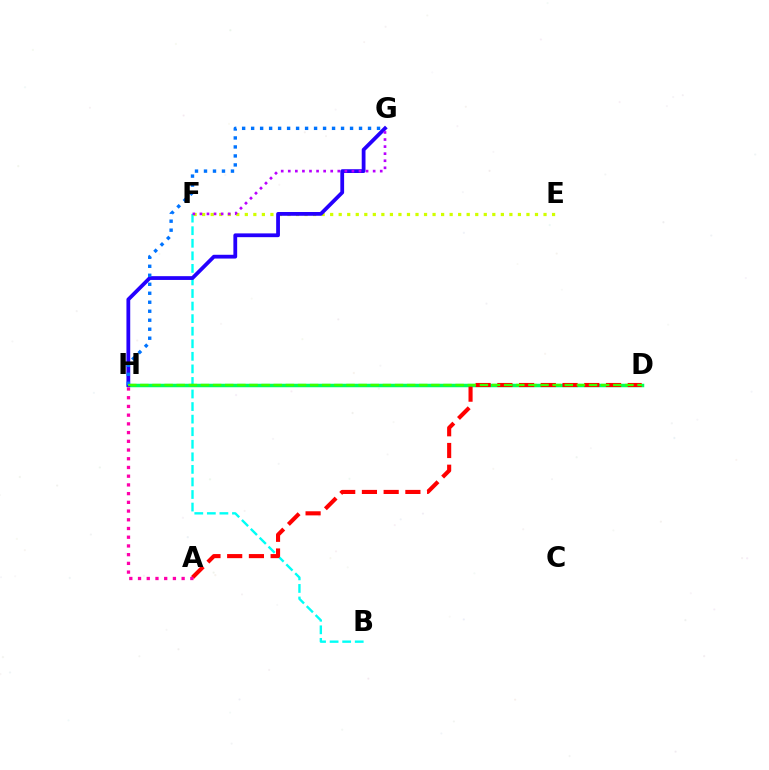{('B', 'F'): [{'color': '#00fff6', 'line_style': 'dashed', 'thickness': 1.71}], ('E', 'F'): [{'color': '#d1ff00', 'line_style': 'dotted', 'thickness': 2.32}], ('D', 'H'): [{'color': '#ff9400', 'line_style': 'solid', 'thickness': 1.99}, {'color': '#00ff5c', 'line_style': 'solid', 'thickness': 2.51}, {'color': '#3dff00', 'line_style': 'dashed', 'thickness': 1.65}], ('G', 'H'): [{'color': '#2500ff', 'line_style': 'solid', 'thickness': 2.72}, {'color': '#0074ff', 'line_style': 'dotted', 'thickness': 2.44}], ('A', 'D'): [{'color': '#ff0000', 'line_style': 'dashed', 'thickness': 2.95}], ('F', 'G'): [{'color': '#b900ff', 'line_style': 'dotted', 'thickness': 1.92}], ('A', 'H'): [{'color': '#ff00ac', 'line_style': 'dotted', 'thickness': 2.37}]}